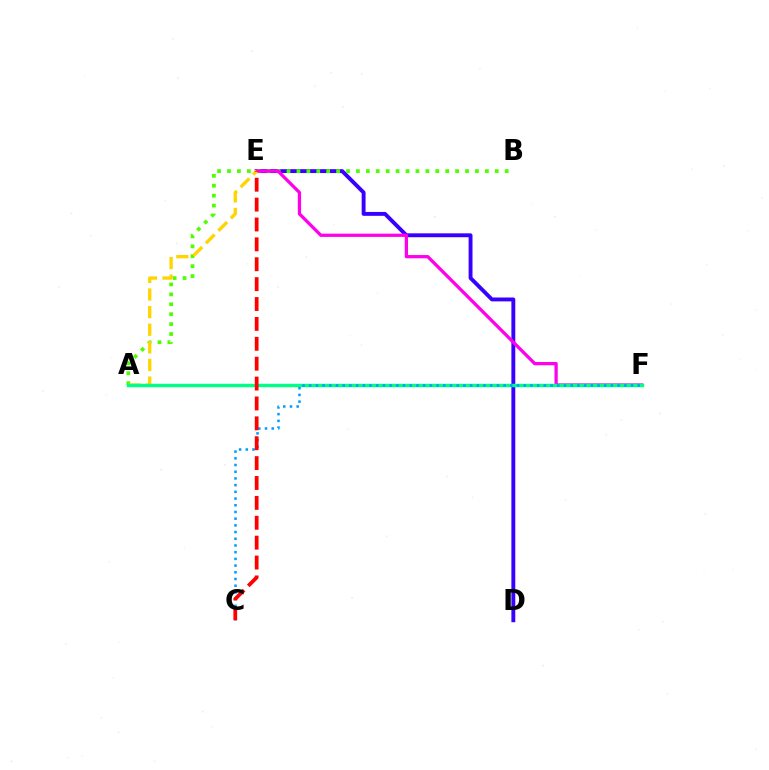{('D', 'E'): [{'color': '#3700ff', 'line_style': 'solid', 'thickness': 2.8}], ('A', 'B'): [{'color': '#4fff00', 'line_style': 'dotted', 'thickness': 2.69}], ('E', 'F'): [{'color': '#ff00ed', 'line_style': 'solid', 'thickness': 2.35}], ('A', 'E'): [{'color': '#ffd500', 'line_style': 'dashed', 'thickness': 2.39}], ('A', 'F'): [{'color': '#00ff86', 'line_style': 'solid', 'thickness': 2.47}], ('C', 'F'): [{'color': '#009eff', 'line_style': 'dotted', 'thickness': 1.82}], ('C', 'E'): [{'color': '#ff0000', 'line_style': 'dashed', 'thickness': 2.7}]}